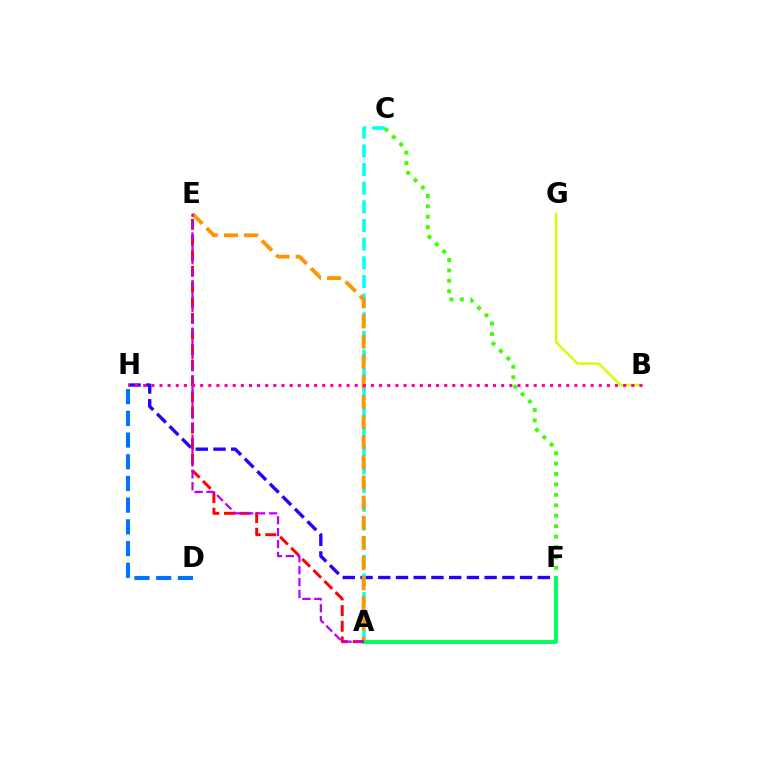{('F', 'H'): [{'color': '#2500ff', 'line_style': 'dashed', 'thickness': 2.41}], ('C', 'F'): [{'color': '#3dff00', 'line_style': 'dotted', 'thickness': 2.83}], ('D', 'H'): [{'color': '#0074ff', 'line_style': 'dashed', 'thickness': 2.95}], ('A', 'C'): [{'color': '#00fff6', 'line_style': 'dashed', 'thickness': 2.53}], ('A', 'E'): [{'color': '#ff9400', 'line_style': 'dashed', 'thickness': 2.74}, {'color': '#ff0000', 'line_style': 'dashed', 'thickness': 2.13}, {'color': '#b900ff', 'line_style': 'dashed', 'thickness': 1.62}], ('A', 'F'): [{'color': '#00ff5c', 'line_style': 'solid', 'thickness': 2.85}], ('B', 'G'): [{'color': '#d1ff00', 'line_style': 'solid', 'thickness': 1.73}], ('B', 'H'): [{'color': '#ff00ac', 'line_style': 'dotted', 'thickness': 2.21}]}